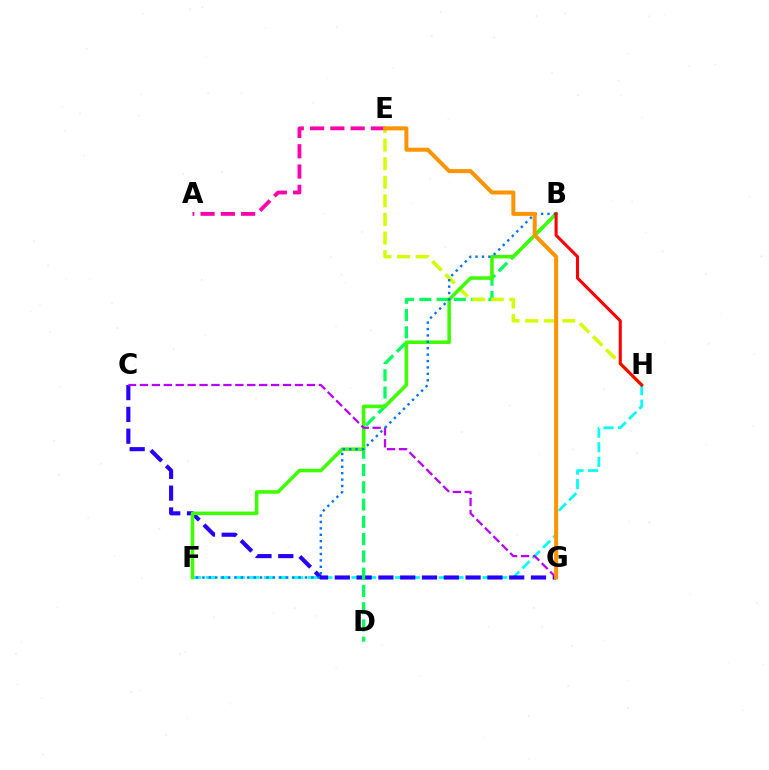{('F', 'H'): [{'color': '#00fff6', 'line_style': 'dashed', 'thickness': 1.98}], ('C', 'G'): [{'color': '#2500ff', 'line_style': 'dashed', 'thickness': 2.96}, {'color': '#b900ff', 'line_style': 'dashed', 'thickness': 1.62}], ('B', 'D'): [{'color': '#00ff5c', 'line_style': 'dashed', 'thickness': 2.35}], ('E', 'H'): [{'color': '#d1ff00', 'line_style': 'dashed', 'thickness': 2.52}], ('B', 'F'): [{'color': '#3dff00', 'line_style': 'solid', 'thickness': 2.55}, {'color': '#0074ff', 'line_style': 'dotted', 'thickness': 1.74}], ('B', 'H'): [{'color': '#ff0000', 'line_style': 'solid', 'thickness': 2.22}], ('A', 'E'): [{'color': '#ff00ac', 'line_style': 'dashed', 'thickness': 2.75}], ('E', 'G'): [{'color': '#ff9400', 'line_style': 'solid', 'thickness': 2.88}]}